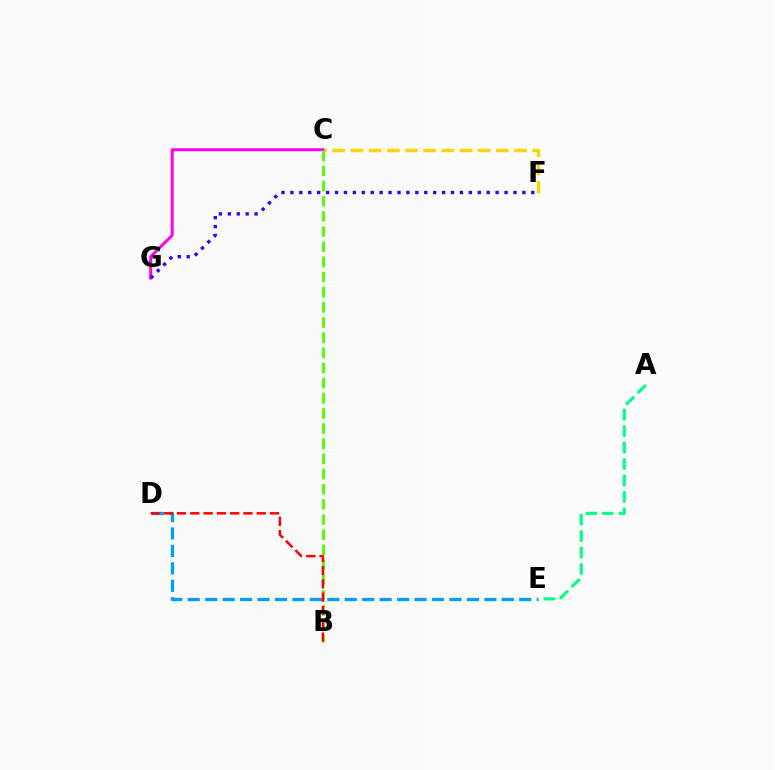{('C', 'F'): [{'color': '#ffd500', 'line_style': 'dashed', 'thickness': 2.47}], ('C', 'G'): [{'color': '#ff00ed', 'line_style': 'solid', 'thickness': 2.16}], ('F', 'G'): [{'color': '#3700ff', 'line_style': 'dotted', 'thickness': 2.42}], ('D', 'E'): [{'color': '#009eff', 'line_style': 'dashed', 'thickness': 2.37}], ('B', 'C'): [{'color': '#4fff00', 'line_style': 'dashed', 'thickness': 2.06}], ('B', 'D'): [{'color': '#ff0000', 'line_style': 'dashed', 'thickness': 1.81}], ('A', 'E'): [{'color': '#00ff86', 'line_style': 'dashed', 'thickness': 2.23}]}